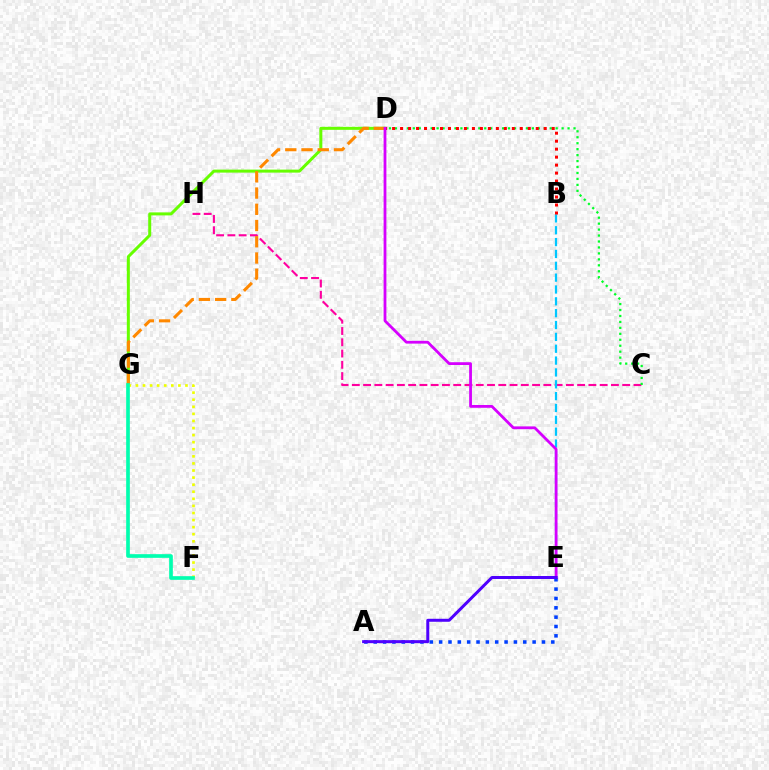{('D', 'G'): [{'color': '#66ff00', 'line_style': 'solid', 'thickness': 2.16}, {'color': '#ff8800', 'line_style': 'dashed', 'thickness': 2.21}], ('C', 'H'): [{'color': '#ff00a0', 'line_style': 'dashed', 'thickness': 1.53}], ('C', 'D'): [{'color': '#00ff27', 'line_style': 'dotted', 'thickness': 1.62}], ('B', 'E'): [{'color': '#00c7ff', 'line_style': 'dashed', 'thickness': 1.61}], ('A', 'E'): [{'color': '#003fff', 'line_style': 'dotted', 'thickness': 2.54}, {'color': '#4f00ff', 'line_style': 'solid', 'thickness': 2.16}], ('B', 'D'): [{'color': '#ff0000', 'line_style': 'dotted', 'thickness': 2.17}], ('D', 'E'): [{'color': '#d600ff', 'line_style': 'solid', 'thickness': 2.01}], ('F', 'G'): [{'color': '#eeff00', 'line_style': 'dotted', 'thickness': 1.92}, {'color': '#00ffaf', 'line_style': 'solid', 'thickness': 2.64}]}